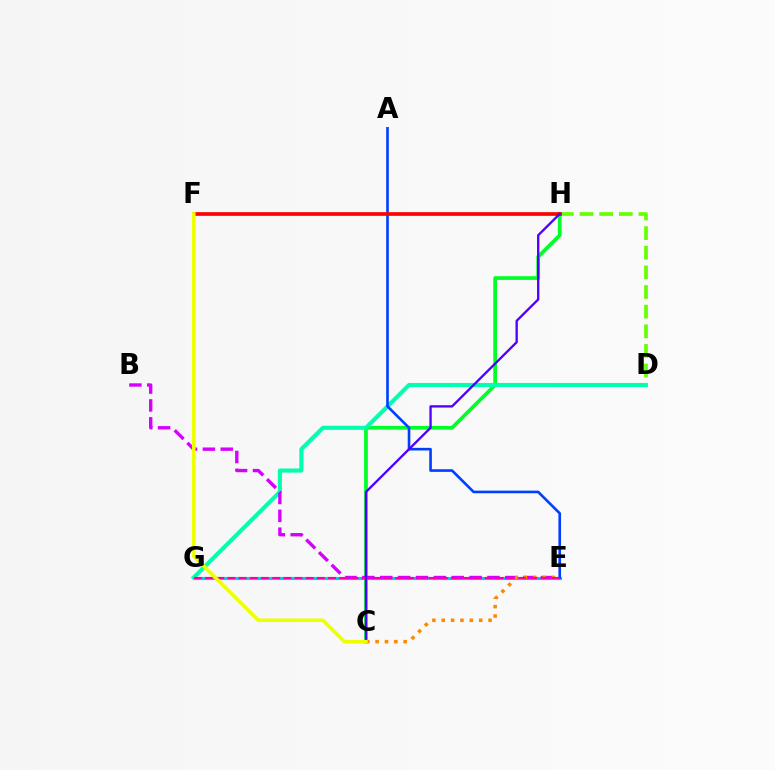{('D', 'H'): [{'color': '#66ff00', 'line_style': 'dashed', 'thickness': 2.67}], ('E', 'G'): [{'color': '#00c7ff', 'line_style': 'solid', 'thickness': 2.23}, {'color': '#ff00a0', 'line_style': 'dashed', 'thickness': 1.52}], ('C', 'H'): [{'color': '#00ff27', 'line_style': 'solid', 'thickness': 2.67}, {'color': '#4f00ff', 'line_style': 'solid', 'thickness': 1.68}], ('D', 'G'): [{'color': '#00ffaf', 'line_style': 'solid', 'thickness': 2.96}], ('B', 'E'): [{'color': '#d600ff', 'line_style': 'dashed', 'thickness': 2.43}], ('A', 'E'): [{'color': '#003fff', 'line_style': 'solid', 'thickness': 1.89}], ('F', 'H'): [{'color': '#ff0000', 'line_style': 'solid', 'thickness': 2.64}], ('C', 'E'): [{'color': '#ff8800', 'line_style': 'dotted', 'thickness': 2.54}], ('C', 'F'): [{'color': '#eeff00', 'line_style': 'solid', 'thickness': 2.58}]}